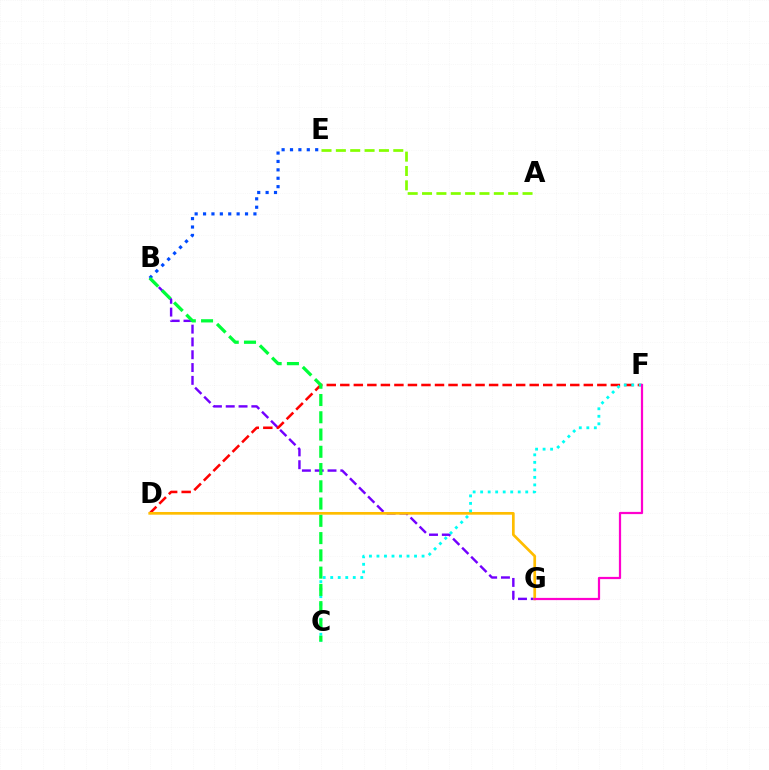{('B', 'G'): [{'color': '#7200ff', 'line_style': 'dashed', 'thickness': 1.74}], ('D', 'F'): [{'color': '#ff0000', 'line_style': 'dashed', 'thickness': 1.84}], ('D', 'G'): [{'color': '#ffbd00', 'line_style': 'solid', 'thickness': 1.94}], ('B', 'E'): [{'color': '#004bff', 'line_style': 'dotted', 'thickness': 2.28}], ('C', 'F'): [{'color': '#00fff6', 'line_style': 'dotted', 'thickness': 2.04}], ('B', 'C'): [{'color': '#00ff39', 'line_style': 'dashed', 'thickness': 2.34}], ('F', 'G'): [{'color': '#ff00cf', 'line_style': 'solid', 'thickness': 1.6}], ('A', 'E'): [{'color': '#84ff00', 'line_style': 'dashed', 'thickness': 1.95}]}